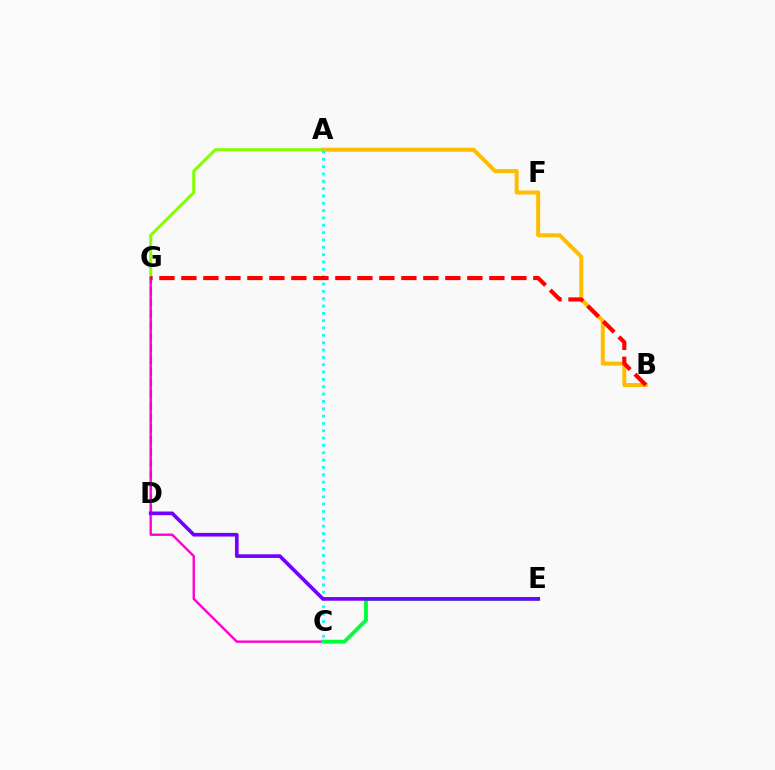{('A', 'G'): [{'color': '#84ff00', 'line_style': 'solid', 'thickness': 2.17}], ('D', 'G'): [{'color': '#004bff', 'line_style': 'dashed', 'thickness': 1.56}], ('C', 'G'): [{'color': '#ff00cf', 'line_style': 'solid', 'thickness': 1.72}], ('A', 'B'): [{'color': '#ffbd00', 'line_style': 'solid', 'thickness': 2.89}], ('C', 'E'): [{'color': '#00ff39', 'line_style': 'solid', 'thickness': 2.76}], ('A', 'C'): [{'color': '#00fff6', 'line_style': 'dotted', 'thickness': 1.99}], ('B', 'G'): [{'color': '#ff0000', 'line_style': 'dashed', 'thickness': 2.99}], ('D', 'E'): [{'color': '#7200ff', 'line_style': 'solid', 'thickness': 2.63}]}